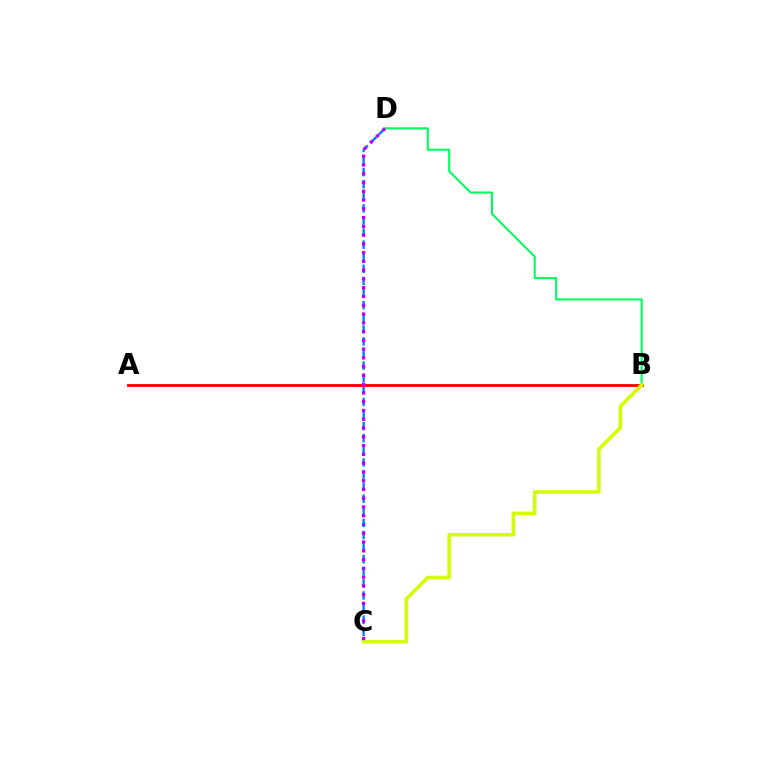{('C', 'D'): [{'color': '#0074ff', 'line_style': 'dashed', 'thickness': 1.64}, {'color': '#b900ff', 'line_style': 'dotted', 'thickness': 2.38}], ('B', 'D'): [{'color': '#00ff5c', 'line_style': 'solid', 'thickness': 1.51}], ('A', 'B'): [{'color': '#ff0000', 'line_style': 'solid', 'thickness': 2.04}], ('B', 'C'): [{'color': '#d1ff00', 'line_style': 'solid', 'thickness': 2.53}]}